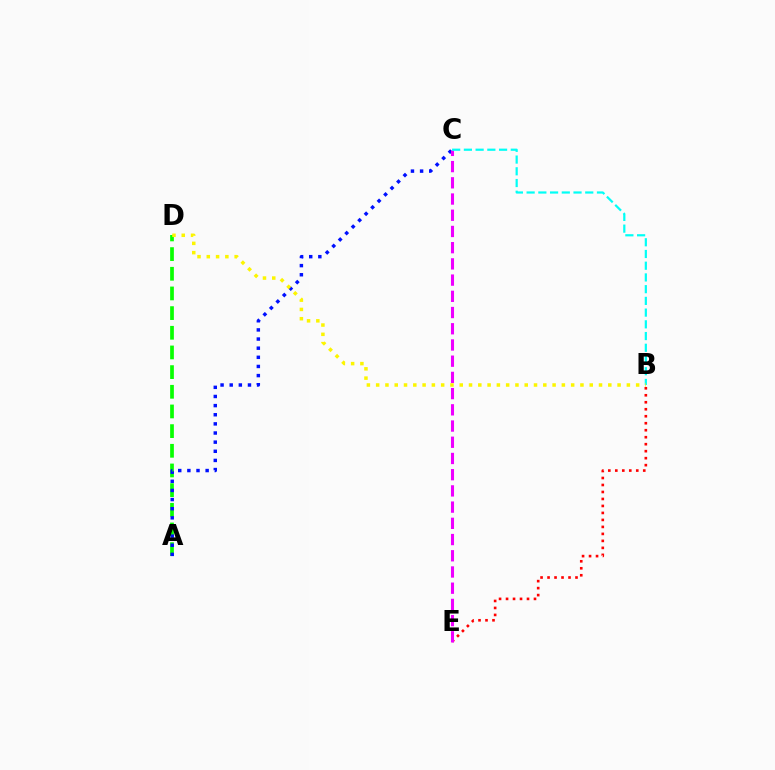{('A', 'D'): [{'color': '#08ff00', 'line_style': 'dashed', 'thickness': 2.67}], ('A', 'C'): [{'color': '#0010ff', 'line_style': 'dotted', 'thickness': 2.48}], ('B', 'E'): [{'color': '#ff0000', 'line_style': 'dotted', 'thickness': 1.9}], ('C', 'E'): [{'color': '#ee00ff', 'line_style': 'dashed', 'thickness': 2.2}], ('B', 'C'): [{'color': '#00fff6', 'line_style': 'dashed', 'thickness': 1.59}], ('B', 'D'): [{'color': '#fcf500', 'line_style': 'dotted', 'thickness': 2.52}]}